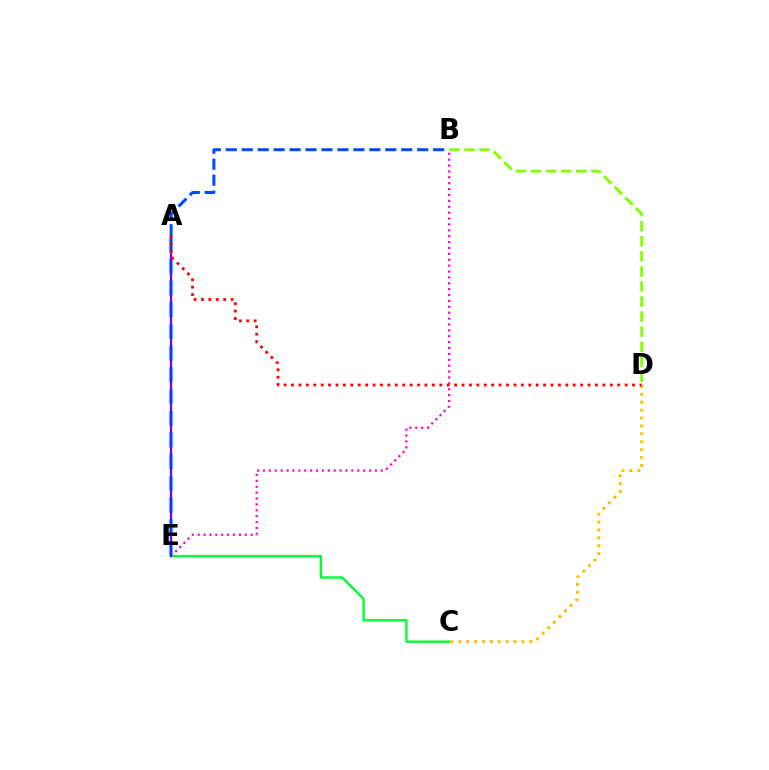{('C', 'E'): [{'color': '#00ff39', 'line_style': 'solid', 'thickness': 1.74}], ('B', 'E'): [{'color': '#ff00cf', 'line_style': 'dotted', 'thickness': 1.6}], ('A', 'E'): [{'color': '#00fff6', 'line_style': 'dashed', 'thickness': 2.95}, {'color': '#7200ff', 'line_style': 'solid', 'thickness': 1.64}], ('B', 'D'): [{'color': '#84ff00', 'line_style': 'dashed', 'thickness': 2.05}], ('C', 'D'): [{'color': '#ffbd00', 'line_style': 'dotted', 'thickness': 2.15}], ('A', 'B'): [{'color': '#004bff', 'line_style': 'dashed', 'thickness': 2.17}], ('A', 'D'): [{'color': '#ff0000', 'line_style': 'dotted', 'thickness': 2.01}]}